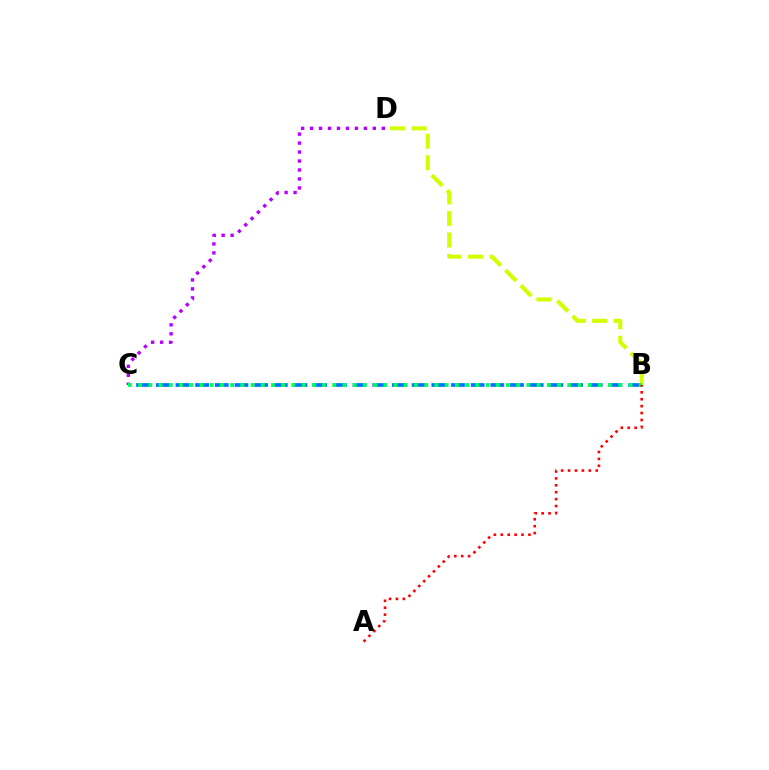{('B', 'C'): [{'color': '#0074ff', 'line_style': 'dashed', 'thickness': 2.67}, {'color': '#00ff5c', 'line_style': 'dotted', 'thickness': 2.78}], ('C', 'D'): [{'color': '#b900ff', 'line_style': 'dotted', 'thickness': 2.44}], ('B', 'D'): [{'color': '#d1ff00', 'line_style': 'dashed', 'thickness': 2.92}], ('A', 'B'): [{'color': '#ff0000', 'line_style': 'dotted', 'thickness': 1.88}]}